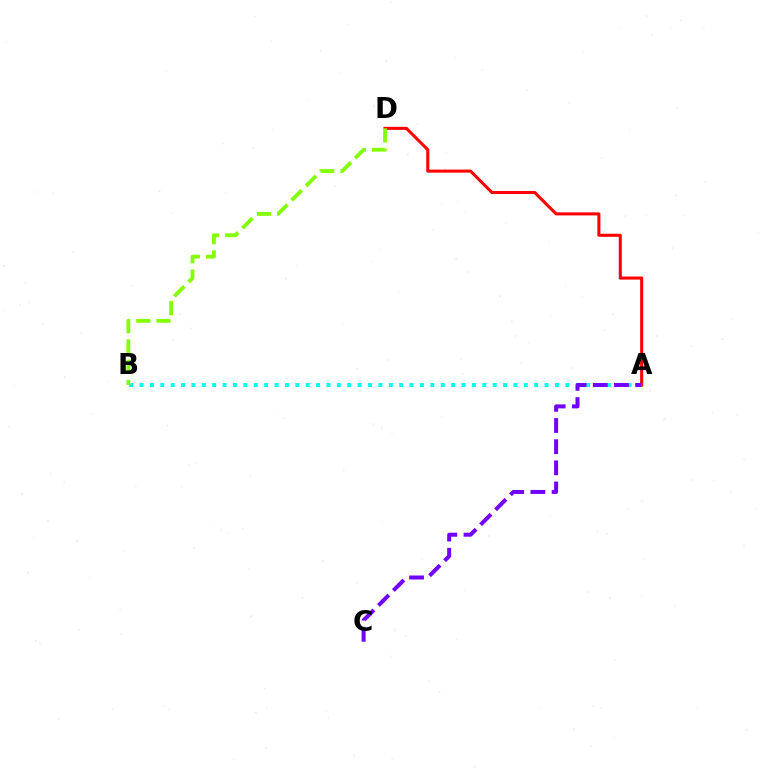{('A', 'D'): [{'color': '#ff0000', 'line_style': 'solid', 'thickness': 2.2}], ('A', 'B'): [{'color': '#00fff6', 'line_style': 'dotted', 'thickness': 2.82}], ('B', 'D'): [{'color': '#84ff00', 'line_style': 'dashed', 'thickness': 2.75}], ('A', 'C'): [{'color': '#7200ff', 'line_style': 'dashed', 'thickness': 2.88}]}